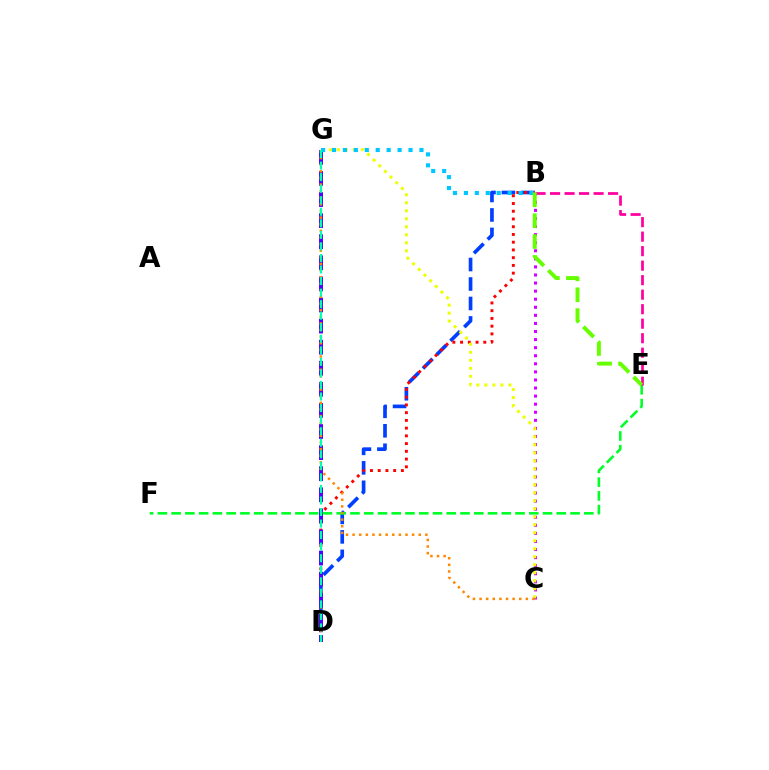{('B', 'D'): [{'color': '#003fff', 'line_style': 'dashed', 'thickness': 2.65}, {'color': '#ff0000', 'line_style': 'dotted', 'thickness': 2.1}], ('D', 'G'): [{'color': '#4f00ff', 'line_style': 'dashed', 'thickness': 2.86}, {'color': '#00ffaf', 'line_style': 'dashed', 'thickness': 1.57}], ('B', 'C'): [{'color': '#d600ff', 'line_style': 'dotted', 'thickness': 2.19}], ('E', 'F'): [{'color': '#00ff27', 'line_style': 'dashed', 'thickness': 1.87}], ('B', 'E'): [{'color': '#ff00a0', 'line_style': 'dashed', 'thickness': 1.97}, {'color': '#66ff00', 'line_style': 'dashed', 'thickness': 2.83}], ('C', 'G'): [{'color': '#eeff00', 'line_style': 'dotted', 'thickness': 2.17}, {'color': '#ff8800', 'line_style': 'dotted', 'thickness': 1.8}], ('B', 'G'): [{'color': '#00c7ff', 'line_style': 'dotted', 'thickness': 2.97}]}